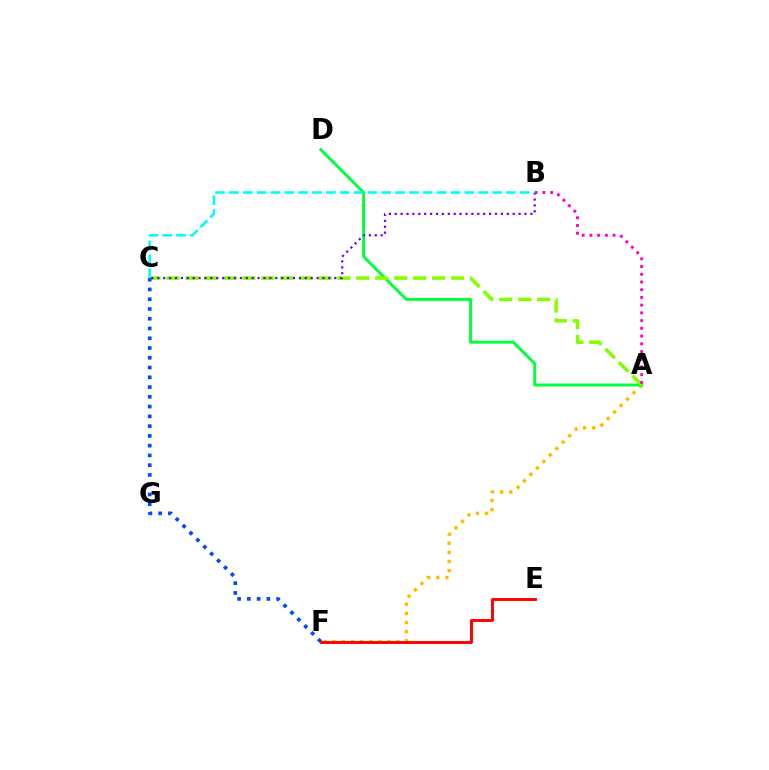{('A', 'F'): [{'color': '#ffbd00', 'line_style': 'dotted', 'thickness': 2.48}], ('E', 'F'): [{'color': '#ff0000', 'line_style': 'solid', 'thickness': 2.09}], ('A', 'D'): [{'color': '#00ff39', 'line_style': 'solid', 'thickness': 2.1}], ('A', 'C'): [{'color': '#84ff00', 'line_style': 'dashed', 'thickness': 2.58}], ('A', 'B'): [{'color': '#ff00cf', 'line_style': 'dotted', 'thickness': 2.1}], ('C', 'F'): [{'color': '#004bff', 'line_style': 'dotted', 'thickness': 2.65}], ('B', 'C'): [{'color': '#7200ff', 'line_style': 'dotted', 'thickness': 1.6}, {'color': '#00fff6', 'line_style': 'dashed', 'thickness': 1.88}]}